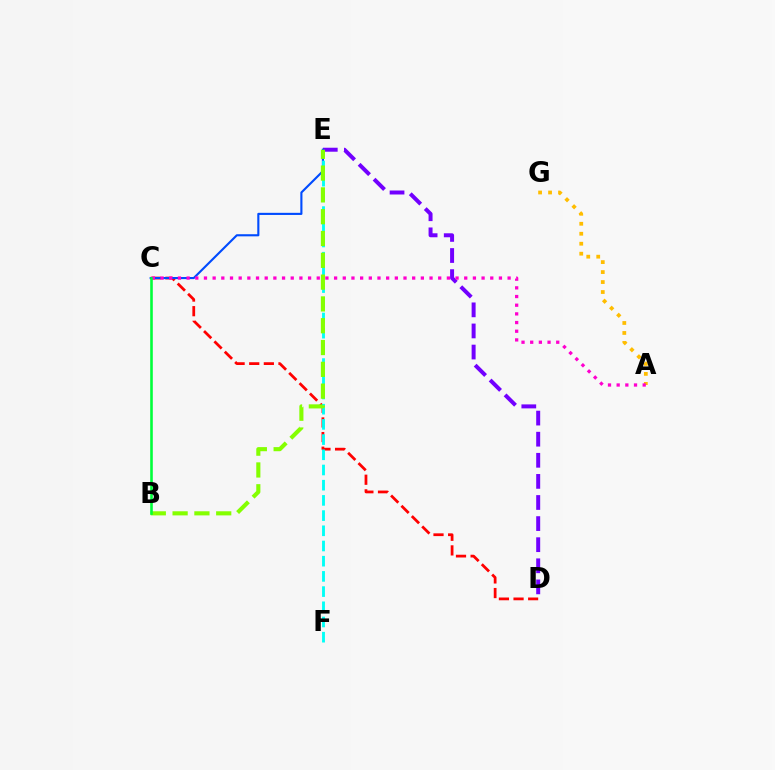{('A', 'G'): [{'color': '#ffbd00', 'line_style': 'dotted', 'thickness': 2.71}], ('D', 'E'): [{'color': '#7200ff', 'line_style': 'dashed', 'thickness': 2.87}], ('C', 'D'): [{'color': '#ff0000', 'line_style': 'dashed', 'thickness': 1.99}], ('C', 'E'): [{'color': '#004bff', 'line_style': 'solid', 'thickness': 1.53}], ('E', 'F'): [{'color': '#00fff6', 'line_style': 'dashed', 'thickness': 2.06}], ('B', 'E'): [{'color': '#84ff00', 'line_style': 'dashed', 'thickness': 2.96}], ('A', 'C'): [{'color': '#ff00cf', 'line_style': 'dotted', 'thickness': 2.36}], ('B', 'C'): [{'color': '#00ff39', 'line_style': 'solid', 'thickness': 1.87}]}